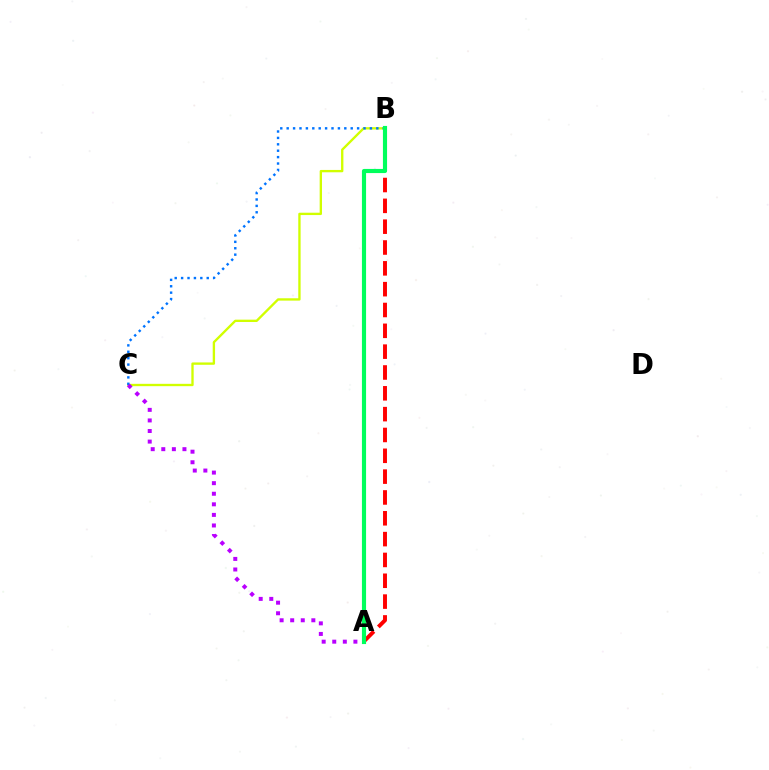{('A', 'B'): [{'color': '#ff0000', 'line_style': 'dashed', 'thickness': 2.83}, {'color': '#00ff5c', 'line_style': 'solid', 'thickness': 2.98}], ('B', 'C'): [{'color': '#d1ff00', 'line_style': 'solid', 'thickness': 1.69}, {'color': '#0074ff', 'line_style': 'dotted', 'thickness': 1.74}], ('A', 'C'): [{'color': '#b900ff', 'line_style': 'dotted', 'thickness': 2.87}]}